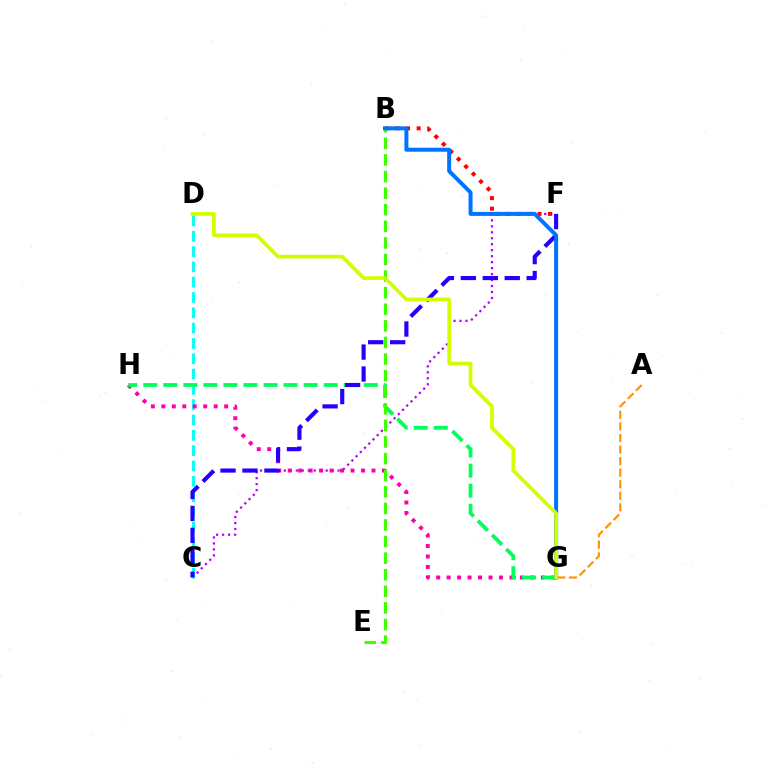{('C', 'F'): [{'color': '#b900ff', 'line_style': 'dotted', 'thickness': 1.62}, {'color': '#2500ff', 'line_style': 'dashed', 'thickness': 2.98}], ('A', 'G'): [{'color': '#ff9400', 'line_style': 'dashed', 'thickness': 1.57}], ('C', 'D'): [{'color': '#00fff6', 'line_style': 'dashed', 'thickness': 2.08}], ('G', 'H'): [{'color': '#ff00ac', 'line_style': 'dotted', 'thickness': 2.84}, {'color': '#00ff5c', 'line_style': 'dashed', 'thickness': 2.72}], ('B', 'F'): [{'color': '#ff0000', 'line_style': 'dotted', 'thickness': 2.87}], ('B', 'E'): [{'color': '#3dff00', 'line_style': 'dashed', 'thickness': 2.25}], ('B', 'G'): [{'color': '#0074ff', 'line_style': 'solid', 'thickness': 2.88}], ('D', 'G'): [{'color': '#d1ff00', 'line_style': 'solid', 'thickness': 2.68}]}